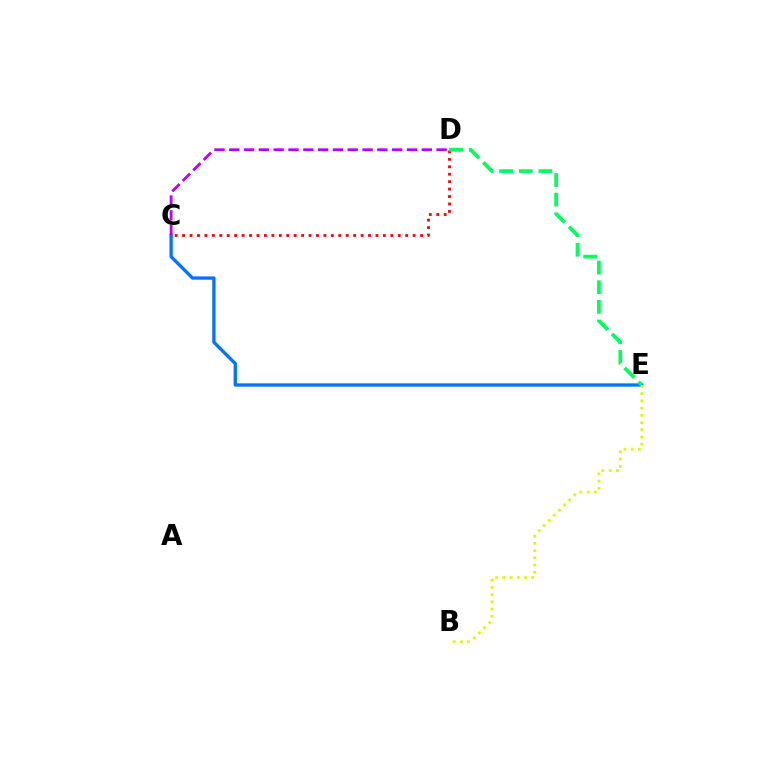{('C', 'E'): [{'color': '#0074ff', 'line_style': 'solid', 'thickness': 2.38}], ('C', 'D'): [{'color': '#ff0000', 'line_style': 'dotted', 'thickness': 2.02}, {'color': '#b900ff', 'line_style': 'dashed', 'thickness': 2.01}], ('B', 'E'): [{'color': '#d1ff00', 'line_style': 'dotted', 'thickness': 1.97}], ('D', 'E'): [{'color': '#00ff5c', 'line_style': 'dashed', 'thickness': 2.67}]}